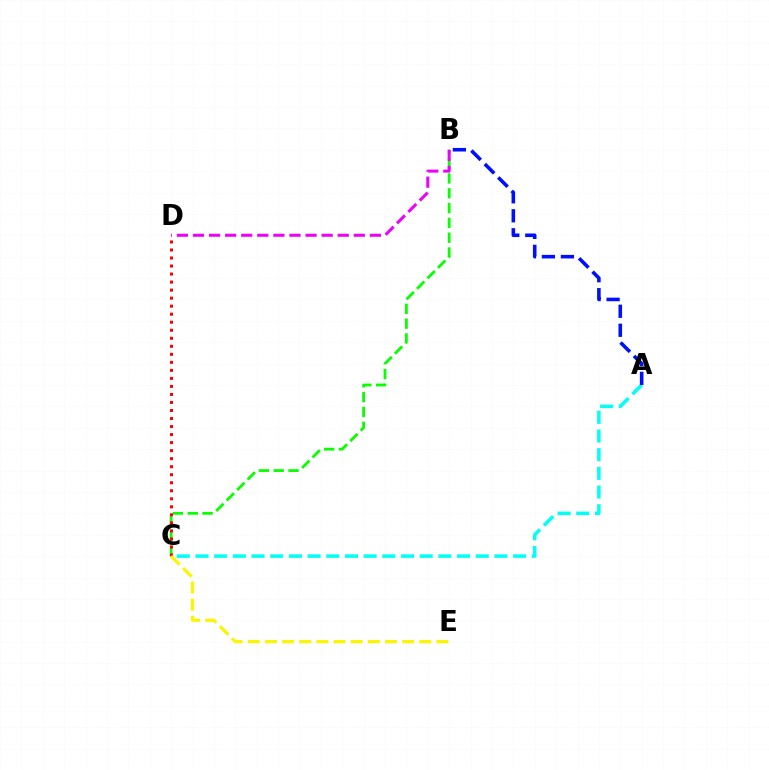{('B', 'C'): [{'color': '#08ff00', 'line_style': 'dashed', 'thickness': 2.01}], ('A', 'C'): [{'color': '#00fff6', 'line_style': 'dashed', 'thickness': 2.54}], ('B', 'D'): [{'color': '#ee00ff', 'line_style': 'dashed', 'thickness': 2.18}], ('C', 'D'): [{'color': '#ff0000', 'line_style': 'dotted', 'thickness': 2.18}], ('C', 'E'): [{'color': '#fcf500', 'line_style': 'dashed', 'thickness': 2.33}], ('A', 'B'): [{'color': '#0010ff', 'line_style': 'dashed', 'thickness': 2.58}]}